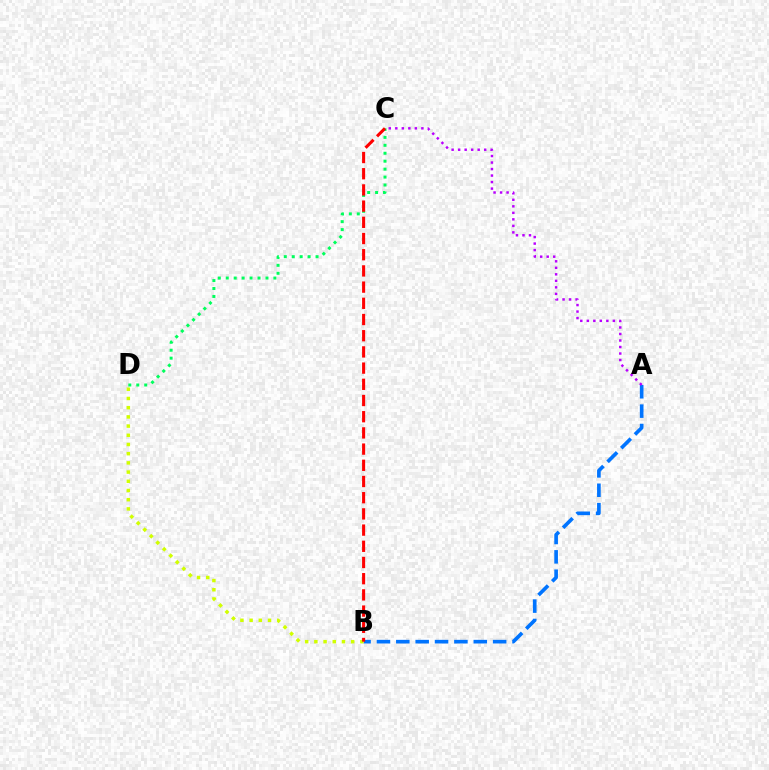{('A', 'B'): [{'color': '#0074ff', 'line_style': 'dashed', 'thickness': 2.63}], ('C', 'D'): [{'color': '#00ff5c', 'line_style': 'dotted', 'thickness': 2.16}], ('A', 'C'): [{'color': '#b900ff', 'line_style': 'dotted', 'thickness': 1.77}], ('B', 'D'): [{'color': '#d1ff00', 'line_style': 'dotted', 'thickness': 2.5}], ('B', 'C'): [{'color': '#ff0000', 'line_style': 'dashed', 'thickness': 2.2}]}